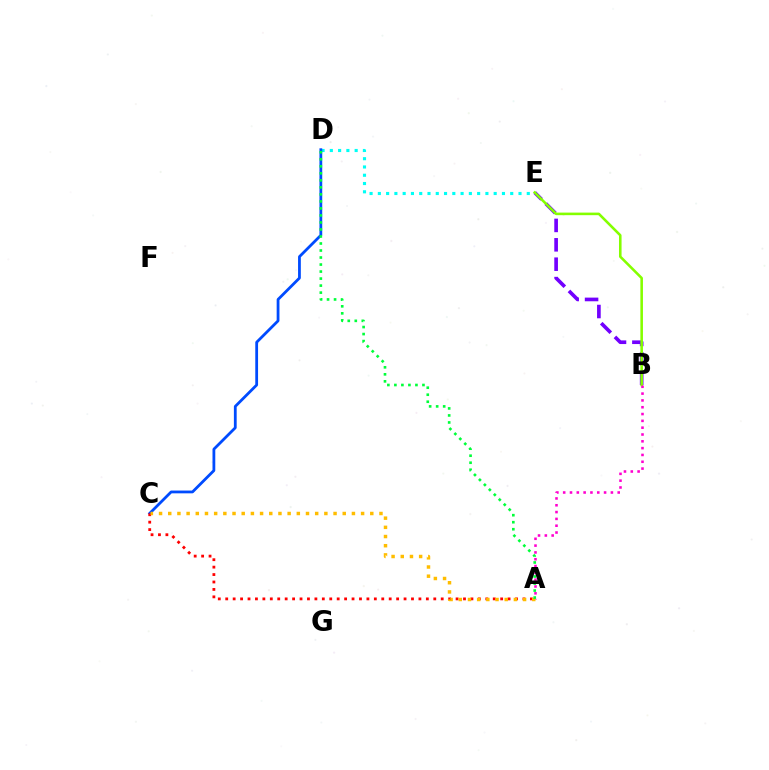{('D', 'E'): [{'color': '#00fff6', 'line_style': 'dotted', 'thickness': 2.25}], ('C', 'D'): [{'color': '#004bff', 'line_style': 'solid', 'thickness': 2.0}], ('B', 'E'): [{'color': '#7200ff', 'line_style': 'dashed', 'thickness': 2.63}, {'color': '#84ff00', 'line_style': 'solid', 'thickness': 1.85}], ('A', 'B'): [{'color': '#ff00cf', 'line_style': 'dotted', 'thickness': 1.85}], ('A', 'C'): [{'color': '#ff0000', 'line_style': 'dotted', 'thickness': 2.02}, {'color': '#ffbd00', 'line_style': 'dotted', 'thickness': 2.5}], ('A', 'D'): [{'color': '#00ff39', 'line_style': 'dotted', 'thickness': 1.91}]}